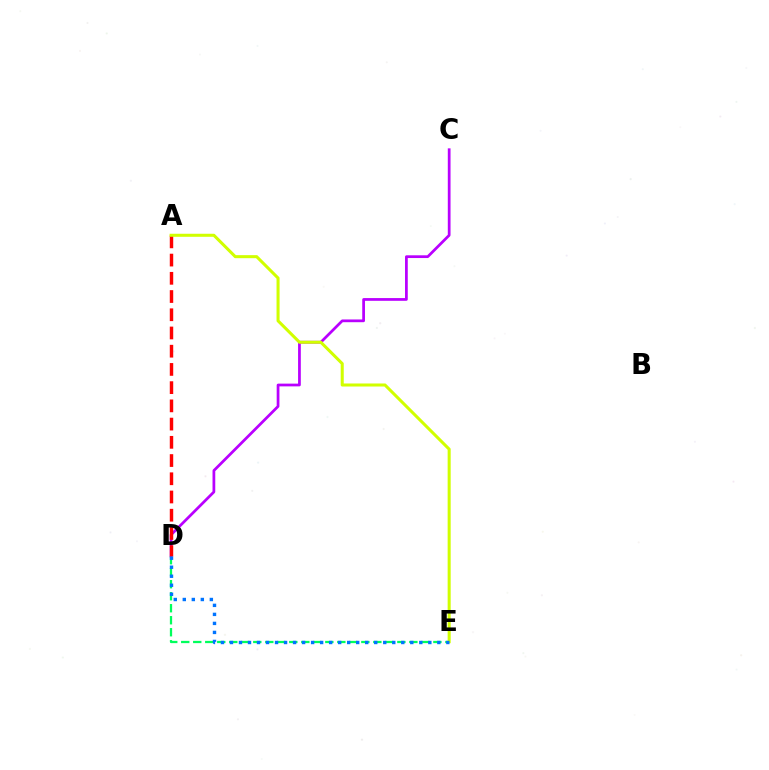{('D', 'E'): [{'color': '#00ff5c', 'line_style': 'dashed', 'thickness': 1.63}, {'color': '#0074ff', 'line_style': 'dotted', 'thickness': 2.45}], ('C', 'D'): [{'color': '#b900ff', 'line_style': 'solid', 'thickness': 1.97}], ('A', 'D'): [{'color': '#ff0000', 'line_style': 'dashed', 'thickness': 2.48}], ('A', 'E'): [{'color': '#d1ff00', 'line_style': 'solid', 'thickness': 2.19}]}